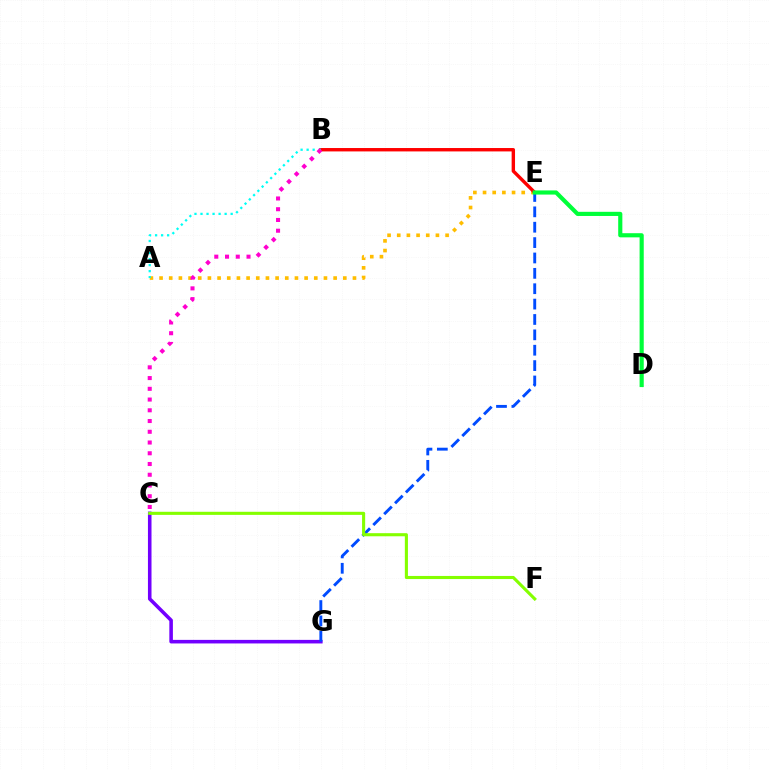{('A', 'E'): [{'color': '#ffbd00', 'line_style': 'dotted', 'thickness': 2.63}], ('C', 'G'): [{'color': '#7200ff', 'line_style': 'solid', 'thickness': 2.57}], ('B', 'E'): [{'color': '#ff0000', 'line_style': 'solid', 'thickness': 2.44}], ('A', 'B'): [{'color': '#00fff6', 'line_style': 'dotted', 'thickness': 1.64}], ('E', 'G'): [{'color': '#004bff', 'line_style': 'dashed', 'thickness': 2.09}], ('D', 'E'): [{'color': '#00ff39', 'line_style': 'solid', 'thickness': 2.99}], ('C', 'F'): [{'color': '#84ff00', 'line_style': 'solid', 'thickness': 2.23}], ('B', 'C'): [{'color': '#ff00cf', 'line_style': 'dotted', 'thickness': 2.92}]}